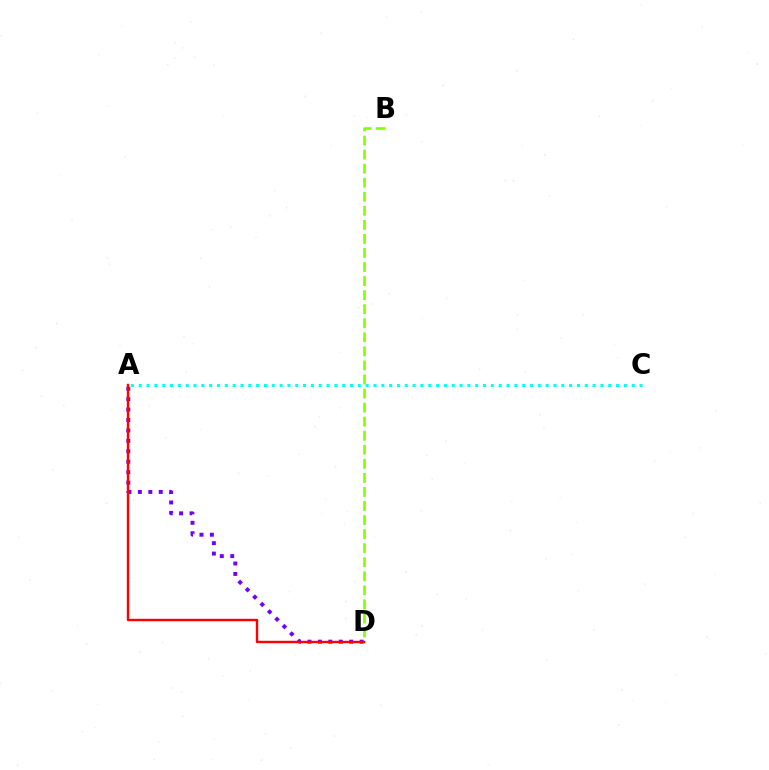{('A', 'D'): [{'color': '#7200ff', 'line_style': 'dotted', 'thickness': 2.83}, {'color': '#ff0000', 'line_style': 'solid', 'thickness': 1.74}], ('A', 'C'): [{'color': '#00fff6', 'line_style': 'dotted', 'thickness': 2.13}], ('B', 'D'): [{'color': '#84ff00', 'line_style': 'dashed', 'thickness': 1.91}]}